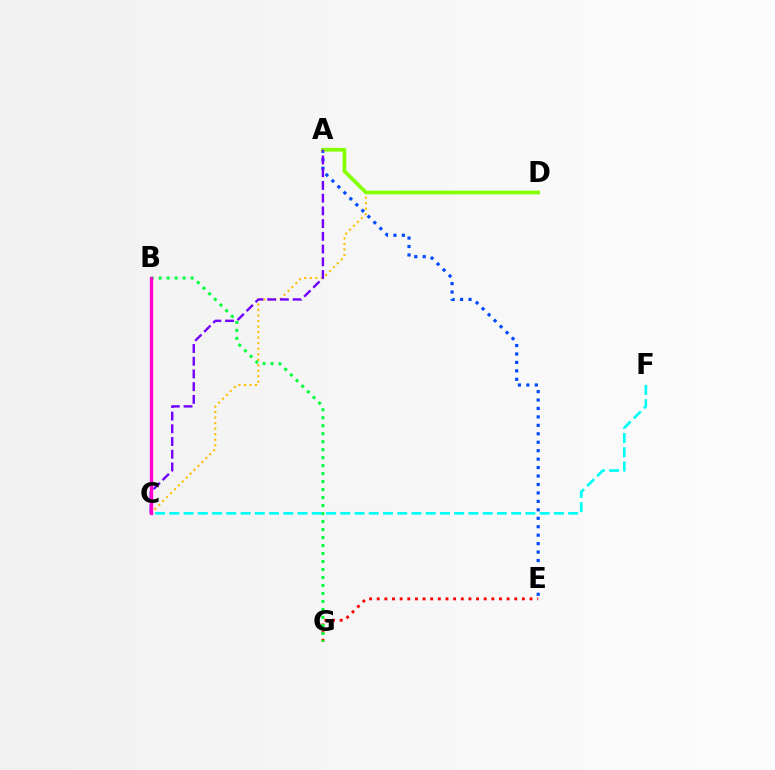{('C', 'D'): [{'color': '#ffbd00', 'line_style': 'dotted', 'thickness': 1.5}], ('E', 'G'): [{'color': '#ff0000', 'line_style': 'dotted', 'thickness': 2.08}], ('A', 'E'): [{'color': '#004bff', 'line_style': 'dotted', 'thickness': 2.3}], ('A', 'D'): [{'color': '#84ff00', 'line_style': 'solid', 'thickness': 2.66}], ('B', 'G'): [{'color': '#00ff39', 'line_style': 'dotted', 'thickness': 2.17}], ('A', 'C'): [{'color': '#7200ff', 'line_style': 'dashed', 'thickness': 1.73}], ('C', 'F'): [{'color': '#00fff6', 'line_style': 'dashed', 'thickness': 1.93}], ('B', 'C'): [{'color': '#ff00cf', 'line_style': 'solid', 'thickness': 2.4}]}